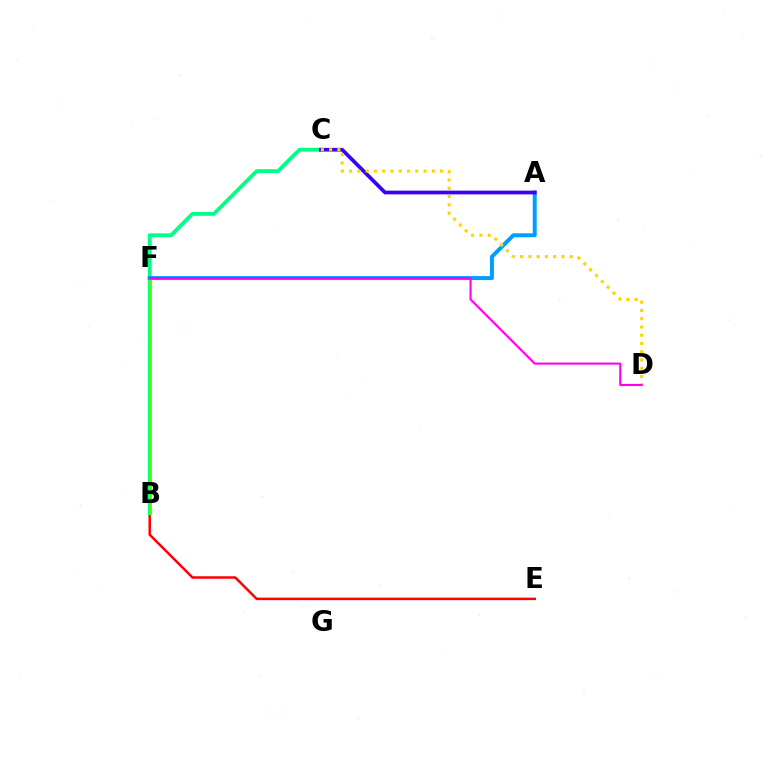{('B', 'E'): [{'color': '#ff0000', 'line_style': 'solid', 'thickness': 1.8}], ('B', 'C'): [{'color': '#00ff86', 'line_style': 'solid', 'thickness': 2.76}], ('B', 'F'): [{'color': '#4fff00', 'line_style': 'solid', 'thickness': 2.0}], ('A', 'F'): [{'color': '#009eff', 'line_style': 'solid', 'thickness': 2.86}], ('A', 'C'): [{'color': '#3700ff', 'line_style': 'solid', 'thickness': 2.67}], ('C', 'D'): [{'color': '#ffd500', 'line_style': 'dotted', 'thickness': 2.25}], ('D', 'F'): [{'color': '#ff00ed', 'line_style': 'solid', 'thickness': 1.52}]}